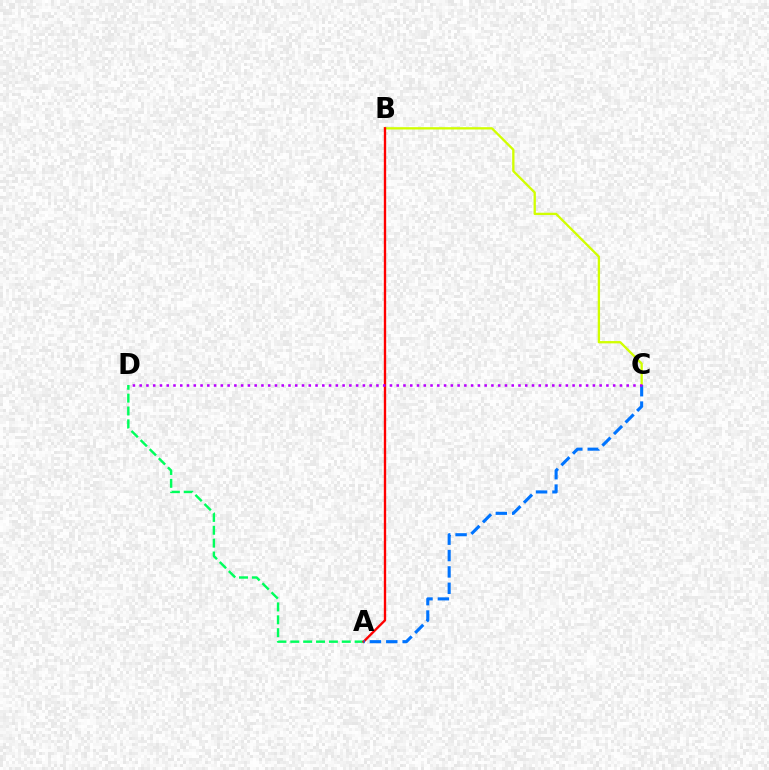{('A', 'D'): [{'color': '#00ff5c', 'line_style': 'dashed', 'thickness': 1.75}], ('B', 'C'): [{'color': '#d1ff00', 'line_style': 'solid', 'thickness': 1.66}], ('A', 'B'): [{'color': '#ff0000', 'line_style': 'solid', 'thickness': 1.69}], ('A', 'C'): [{'color': '#0074ff', 'line_style': 'dashed', 'thickness': 2.22}], ('C', 'D'): [{'color': '#b900ff', 'line_style': 'dotted', 'thickness': 1.84}]}